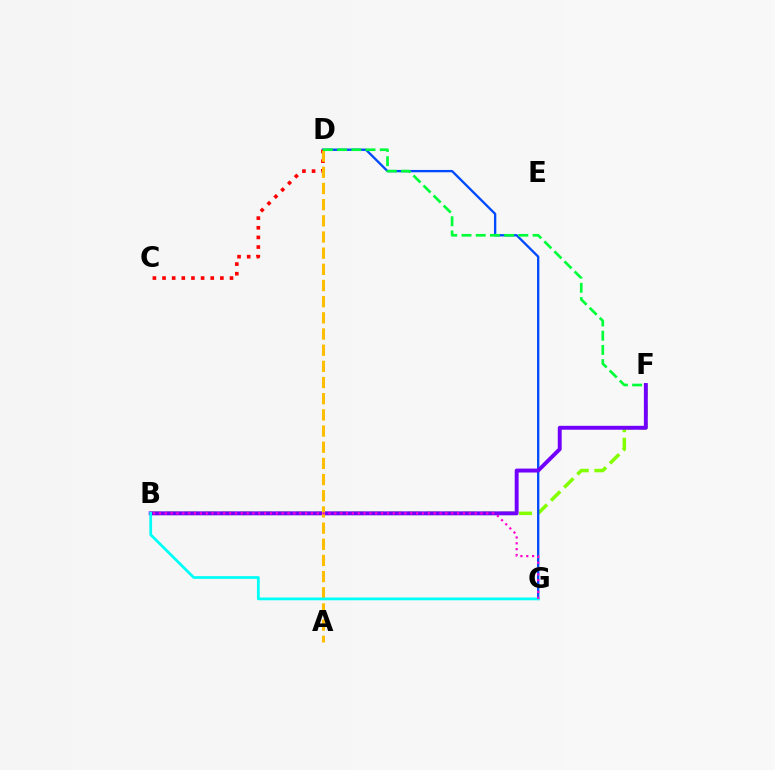{('B', 'F'): [{'color': '#84ff00', 'line_style': 'dashed', 'thickness': 2.52}, {'color': '#7200ff', 'line_style': 'solid', 'thickness': 2.82}], ('D', 'G'): [{'color': '#004bff', 'line_style': 'solid', 'thickness': 1.68}], ('C', 'D'): [{'color': '#ff0000', 'line_style': 'dotted', 'thickness': 2.62}], ('A', 'D'): [{'color': '#ffbd00', 'line_style': 'dashed', 'thickness': 2.2}], ('B', 'G'): [{'color': '#00fff6', 'line_style': 'solid', 'thickness': 1.99}, {'color': '#ff00cf', 'line_style': 'dotted', 'thickness': 1.59}], ('D', 'F'): [{'color': '#00ff39', 'line_style': 'dashed', 'thickness': 1.93}]}